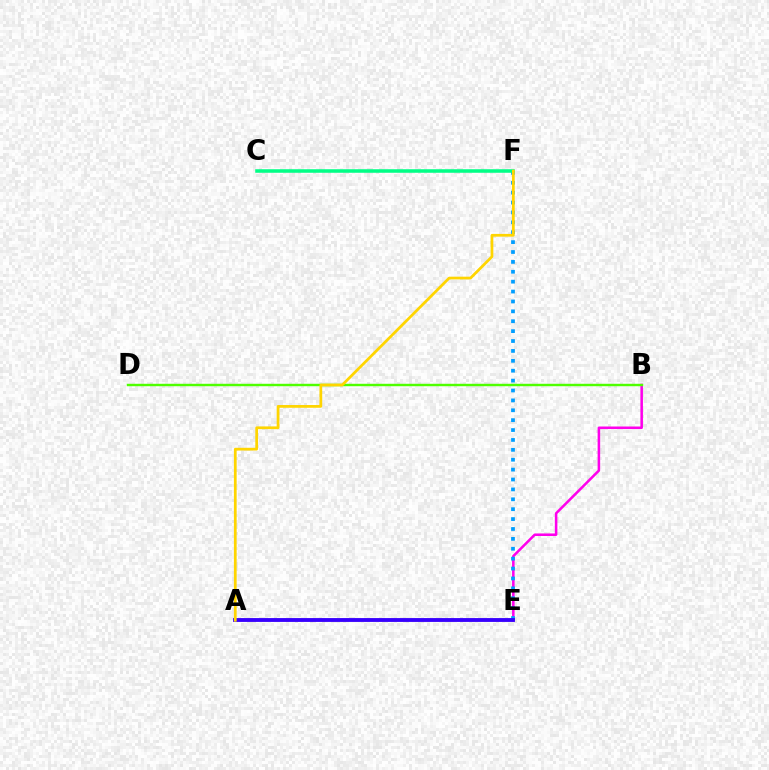{('A', 'E'): [{'color': '#ff0000', 'line_style': 'dashed', 'thickness': 1.59}, {'color': '#3700ff', 'line_style': 'solid', 'thickness': 2.77}], ('B', 'E'): [{'color': '#ff00ed', 'line_style': 'solid', 'thickness': 1.83}], ('E', 'F'): [{'color': '#009eff', 'line_style': 'dotted', 'thickness': 2.69}], ('B', 'D'): [{'color': '#4fff00', 'line_style': 'solid', 'thickness': 1.75}], ('C', 'F'): [{'color': '#00ff86', 'line_style': 'solid', 'thickness': 2.55}], ('A', 'F'): [{'color': '#ffd500', 'line_style': 'solid', 'thickness': 1.98}]}